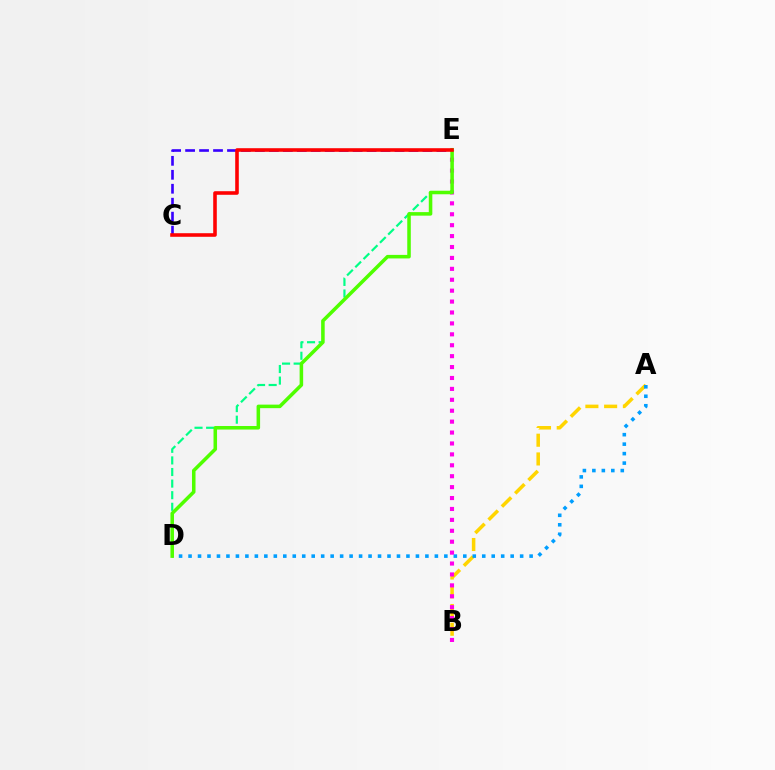{('A', 'B'): [{'color': '#ffd500', 'line_style': 'dashed', 'thickness': 2.55}], ('A', 'D'): [{'color': '#009eff', 'line_style': 'dotted', 'thickness': 2.57}], ('C', 'E'): [{'color': '#3700ff', 'line_style': 'dashed', 'thickness': 1.9}, {'color': '#ff0000', 'line_style': 'solid', 'thickness': 2.58}], ('B', 'E'): [{'color': '#ff00ed', 'line_style': 'dotted', 'thickness': 2.97}], ('D', 'E'): [{'color': '#00ff86', 'line_style': 'dashed', 'thickness': 1.57}, {'color': '#4fff00', 'line_style': 'solid', 'thickness': 2.54}]}